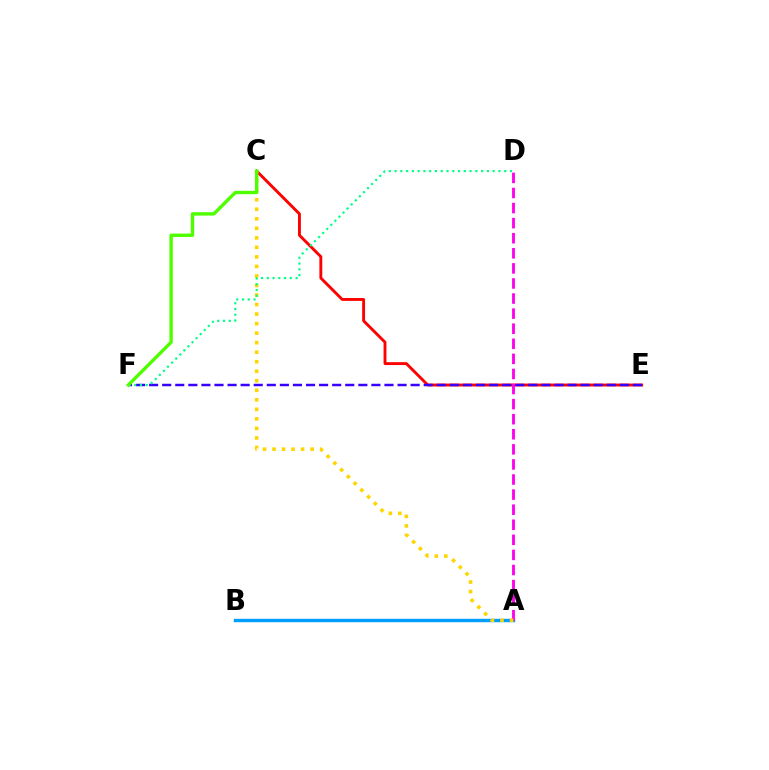{('C', 'E'): [{'color': '#ff0000', 'line_style': 'solid', 'thickness': 2.07}], ('A', 'B'): [{'color': '#009eff', 'line_style': 'solid', 'thickness': 2.45}], ('E', 'F'): [{'color': '#3700ff', 'line_style': 'dashed', 'thickness': 1.78}], ('A', 'D'): [{'color': '#ff00ed', 'line_style': 'dashed', 'thickness': 2.05}], ('A', 'C'): [{'color': '#ffd500', 'line_style': 'dotted', 'thickness': 2.59}], ('D', 'F'): [{'color': '#00ff86', 'line_style': 'dotted', 'thickness': 1.57}], ('C', 'F'): [{'color': '#4fff00', 'line_style': 'solid', 'thickness': 2.44}]}